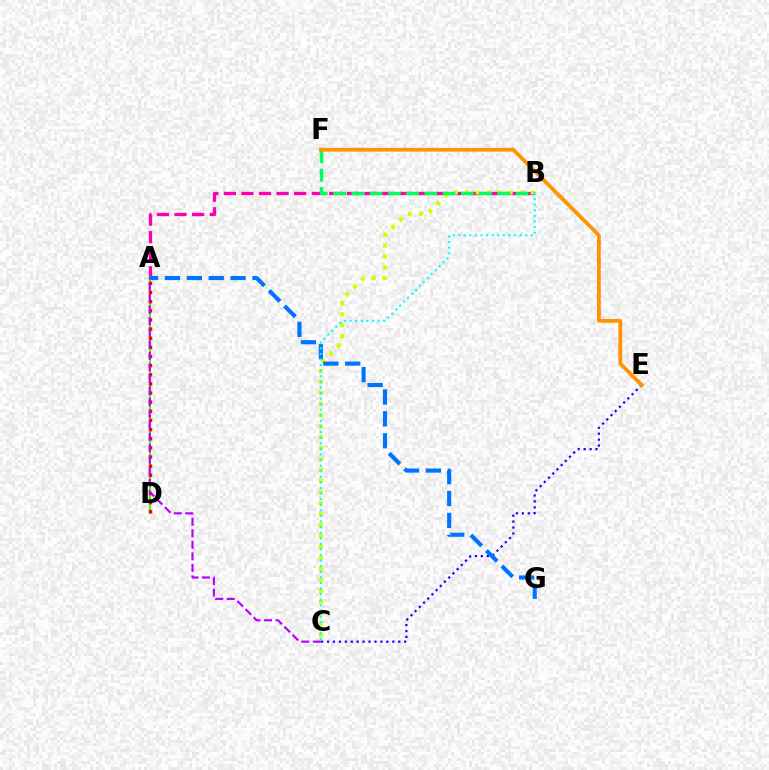{('A', 'B'): [{'color': '#ff00ac', 'line_style': 'dashed', 'thickness': 2.39}], ('A', 'D'): [{'color': '#3dff00', 'line_style': 'solid', 'thickness': 1.53}, {'color': '#ff0000', 'line_style': 'dotted', 'thickness': 2.48}], ('B', 'C'): [{'color': '#d1ff00', 'line_style': 'dotted', 'thickness': 2.98}, {'color': '#00fff6', 'line_style': 'dotted', 'thickness': 1.52}], ('C', 'E'): [{'color': '#2500ff', 'line_style': 'dotted', 'thickness': 1.61}], ('A', 'G'): [{'color': '#0074ff', 'line_style': 'dashed', 'thickness': 2.97}], ('B', 'F'): [{'color': '#00ff5c', 'line_style': 'dashed', 'thickness': 2.48}], ('E', 'F'): [{'color': '#ff9400', 'line_style': 'solid', 'thickness': 2.72}], ('A', 'C'): [{'color': '#b900ff', 'line_style': 'dashed', 'thickness': 1.57}]}